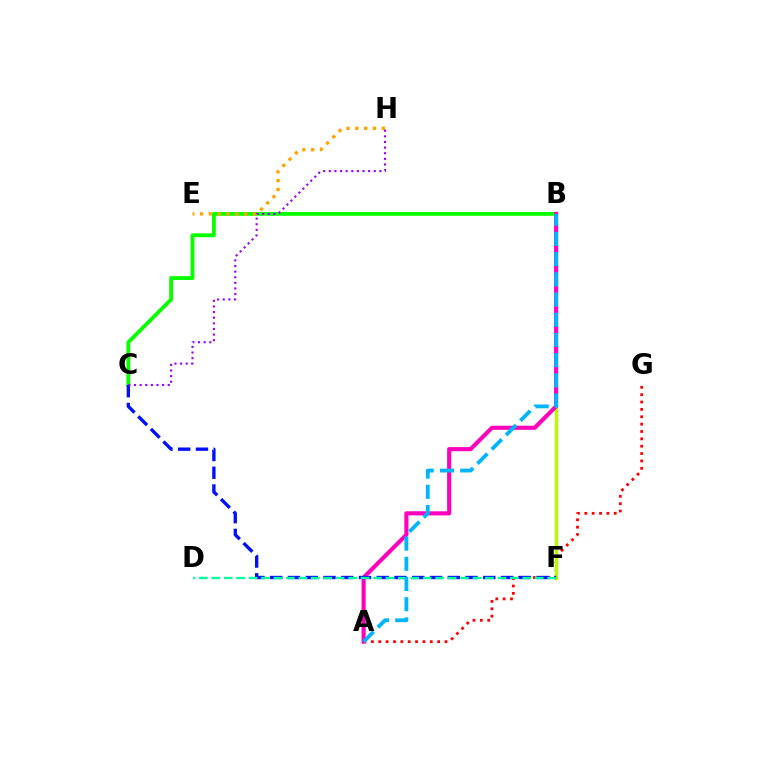{('A', 'G'): [{'color': '#ff0000', 'line_style': 'dotted', 'thickness': 2.0}], ('B', 'C'): [{'color': '#08ff00', 'line_style': 'solid', 'thickness': 2.76}], ('B', 'F'): [{'color': '#b3ff00', 'line_style': 'solid', 'thickness': 2.43}], ('A', 'B'): [{'color': '#ff00bd', 'line_style': 'solid', 'thickness': 2.95}, {'color': '#00b5ff', 'line_style': 'dashed', 'thickness': 2.75}], ('E', 'H'): [{'color': '#ffa500', 'line_style': 'dotted', 'thickness': 2.4}], ('C', 'F'): [{'color': '#0010ff', 'line_style': 'dashed', 'thickness': 2.41}], ('C', 'H'): [{'color': '#9b00ff', 'line_style': 'dotted', 'thickness': 1.53}], ('D', 'F'): [{'color': '#00ff9d', 'line_style': 'dashed', 'thickness': 1.69}]}